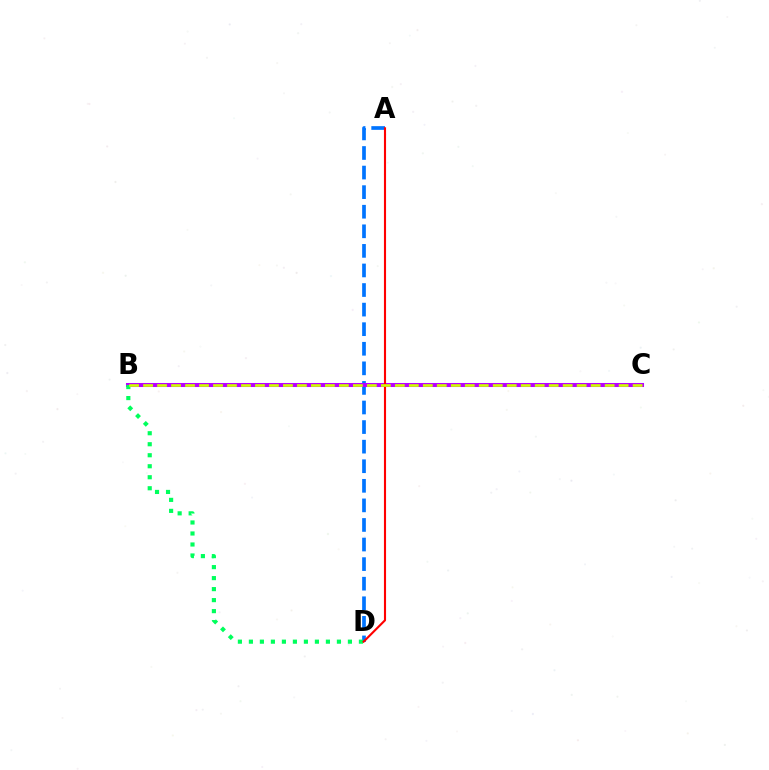{('A', 'D'): [{'color': '#0074ff', 'line_style': 'dashed', 'thickness': 2.66}, {'color': '#ff0000', 'line_style': 'solid', 'thickness': 1.52}], ('B', 'C'): [{'color': '#b900ff', 'line_style': 'solid', 'thickness': 2.91}, {'color': '#d1ff00', 'line_style': 'dashed', 'thickness': 1.9}], ('B', 'D'): [{'color': '#00ff5c', 'line_style': 'dotted', 'thickness': 2.99}]}